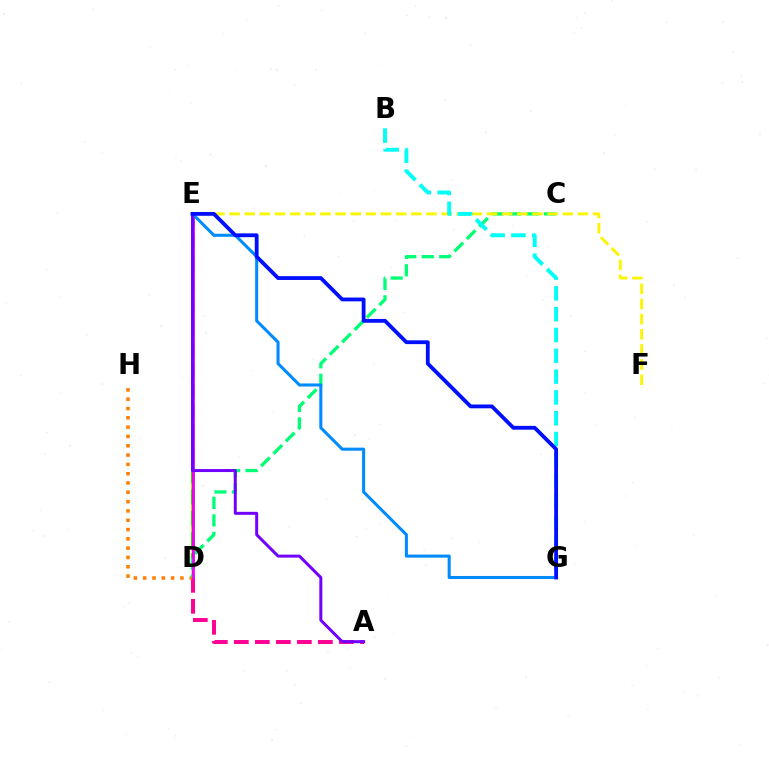{('A', 'D'): [{'color': '#ff0094', 'line_style': 'dashed', 'thickness': 2.85}], ('D', 'E'): [{'color': '#84ff00', 'line_style': 'dashed', 'thickness': 2.58}, {'color': '#08ff00', 'line_style': 'dashed', 'thickness': 2.88}, {'color': '#ff0000', 'line_style': 'solid', 'thickness': 1.69}, {'color': '#ee00ff', 'line_style': 'solid', 'thickness': 1.93}], ('D', 'H'): [{'color': '#ff7c00', 'line_style': 'dotted', 'thickness': 2.53}], ('C', 'D'): [{'color': '#00ff74', 'line_style': 'dashed', 'thickness': 2.38}], ('E', 'F'): [{'color': '#fcf500', 'line_style': 'dashed', 'thickness': 2.06}], ('B', 'G'): [{'color': '#00fff6', 'line_style': 'dashed', 'thickness': 2.83}], ('E', 'G'): [{'color': '#008cff', 'line_style': 'solid', 'thickness': 2.2}, {'color': '#0010ff', 'line_style': 'solid', 'thickness': 2.75}], ('A', 'E'): [{'color': '#7200ff', 'line_style': 'solid', 'thickness': 2.15}]}